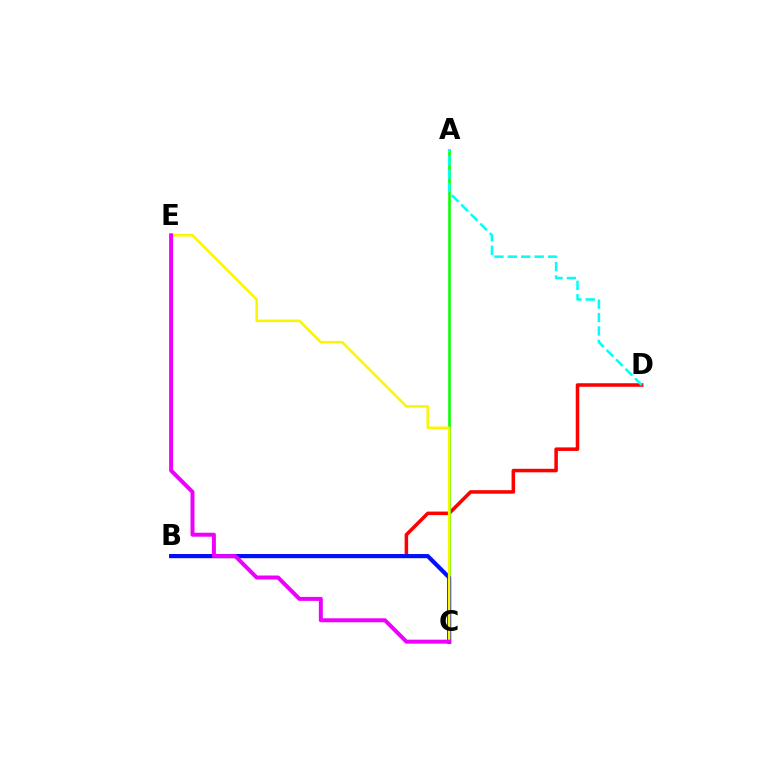{('B', 'D'): [{'color': '#ff0000', 'line_style': 'solid', 'thickness': 2.55}], ('A', 'C'): [{'color': '#08ff00', 'line_style': 'solid', 'thickness': 1.85}], ('B', 'C'): [{'color': '#0010ff', 'line_style': 'solid', 'thickness': 2.99}], ('C', 'E'): [{'color': '#fcf500', 'line_style': 'solid', 'thickness': 1.83}, {'color': '#ee00ff', 'line_style': 'solid', 'thickness': 2.87}], ('A', 'D'): [{'color': '#00fff6', 'line_style': 'dashed', 'thickness': 1.82}]}